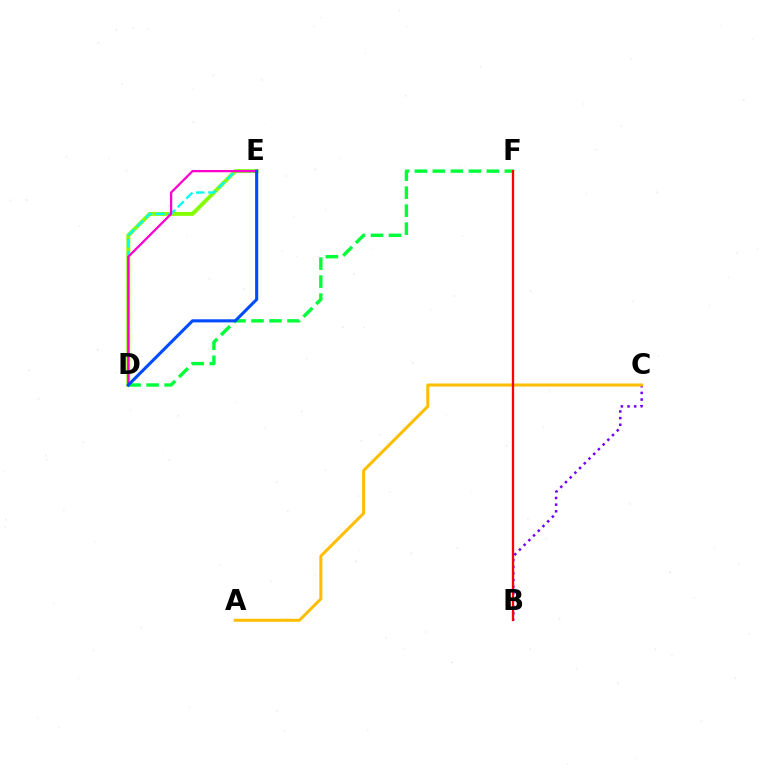{('B', 'C'): [{'color': '#7200ff', 'line_style': 'dotted', 'thickness': 1.81}], ('D', 'E'): [{'color': '#84ff00', 'line_style': 'solid', 'thickness': 2.82}, {'color': '#00fff6', 'line_style': 'dashed', 'thickness': 1.66}, {'color': '#ff00cf', 'line_style': 'solid', 'thickness': 1.64}, {'color': '#004bff', 'line_style': 'solid', 'thickness': 2.23}], ('A', 'C'): [{'color': '#ffbd00', 'line_style': 'solid', 'thickness': 2.16}], ('D', 'F'): [{'color': '#00ff39', 'line_style': 'dashed', 'thickness': 2.45}], ('B', 'F'): [{'color': '#ff0000', 'line_style': 'solid', 'thickness': 1.66}]}